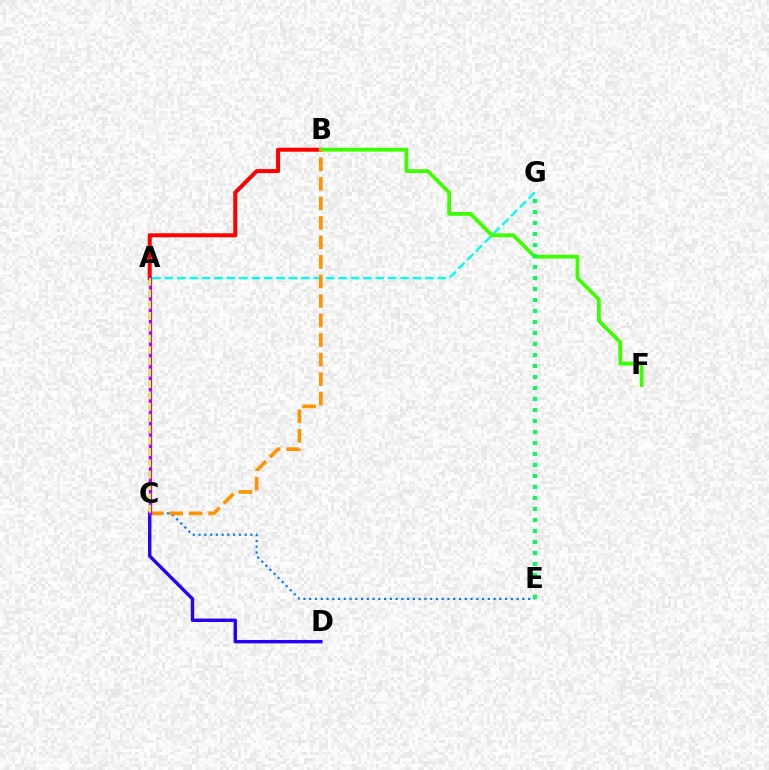{('A', 'B'): [{'color': '#ff0000', 'line_style': 'solid', 'thickness': 2.88}], ('A', 'G'): [{'color': '#00fff6', 'line_style': 'dashed', 'thickness': 1.68}], ('C', 'E'): [{'color': '#0074ff', 'line_style': 'dotted', 'thickness': 1.57}], ('B', 'F'): [{'color': '#3dff00', 'line_style': 'solid', 'thickness': 2.71}], ('C', 'D'): [{'color': '#2500ff', 'line_style': 'solid', 'thickness': 2.45}], ('A', 'C'): [{'color': '#ff00ac', 'line_style': 'dotted', 'thickness': 1.66}, {'color': '#b900ff', 'line_style': 'solid', 'thickness': 2.37}, {'color': '#d1ff00', 'line_style': 'dashed', 'thickness': 1.54}], ('B', 'C'): [{'color': '#ff9400', 'line_style': 'dashed', 'thickness': 2.65}], ('E', 'G'): [{'color': '#00ff5c', 'line_style': 'dotted', 'thickness': 2.99}]}